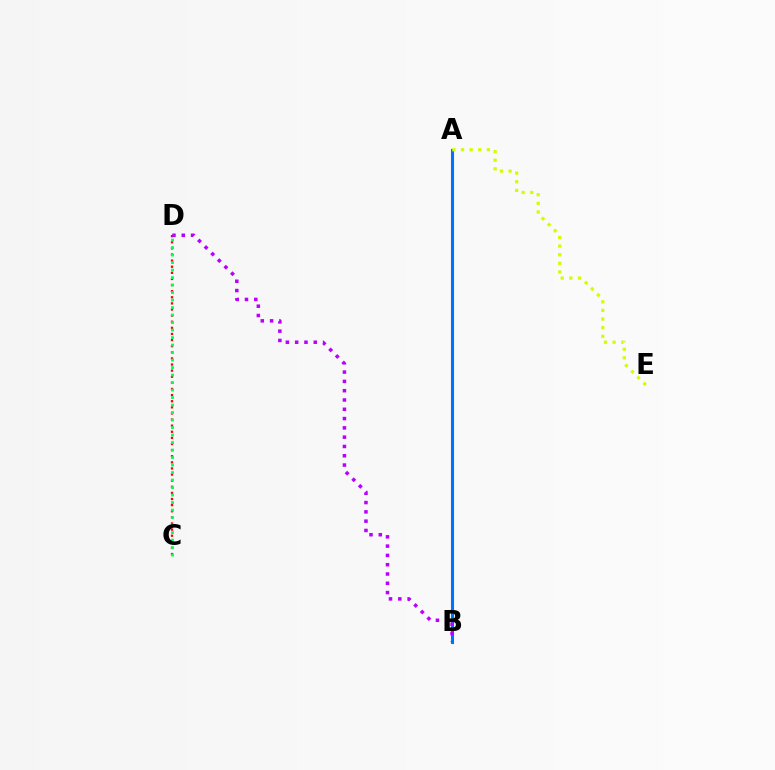{('A', 'B'): [{'color': '#0074ff', 'line_style': 'solid', 'thickness': 2.21}], ('C', 'D'): [{'color': '#ff0000', 'line_style': 'dotted', 'thickness': 1.66}, {'color': '#00ff5c', 'line_style': 'dotted', 'thickness': 2.04}], ('A', 'E'): [{'color': '#d1ff00', 'line_style': 'dotted', 'thickness': 2.34}], ('B', 'D'): [{'color': '#b900ff', 'line_style': 'dotted', 'thickness': 2.53}]}